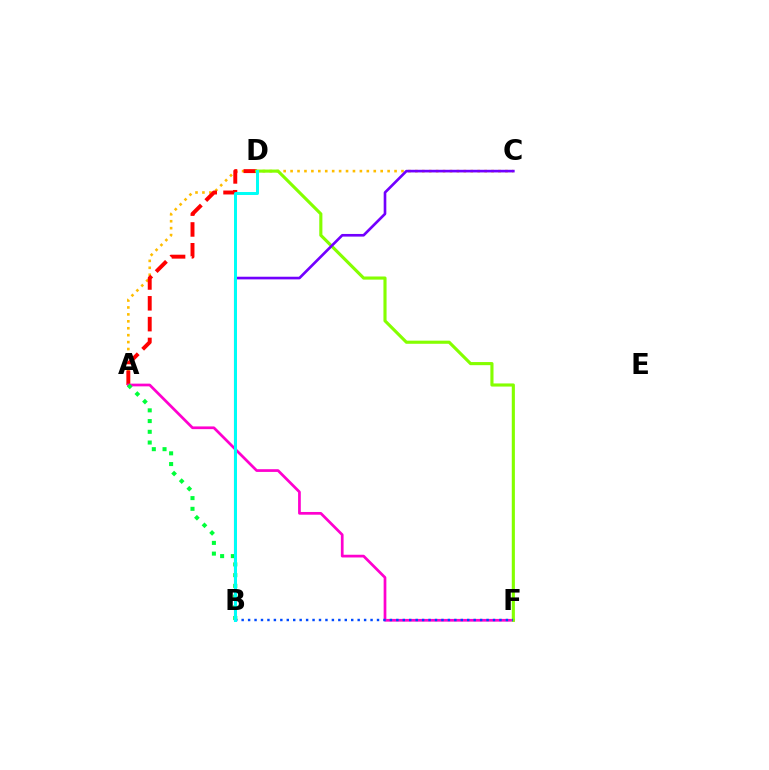{('A', 'C'): [{'color': '#ffbd00', 'line_style': 'dotted', 'thickness': 1.88}], ('A', 'D'): [{'color': '#ff0000', 'line_style': 'dashed', 'thickness': 2.83}], ('A', 'F'): [{'color': '#ff00cf', 'line_style': 'solid', 'thickness': 1.96}], ('A', 'B'): [{'color': '#00ff39', 'line_style': 'dotted', 'thickness': 2.91}], ('D', 'F'): [{'color': '#84ff00', 'line_style': 'solid', 'thickness': 2.25}], ('B', 'C'): [{'color': '#7200ff', 'line_style': 'solid', 'thickness': 1.91}], ('B', 'F'): [{'color': '#004bff', 'line_style': 'dotted', 'thickness': 1.75}], ('B', 'D'): [{'color': '#00fff6', 'line_style': 'solid', 'thickness': 2.14}]}